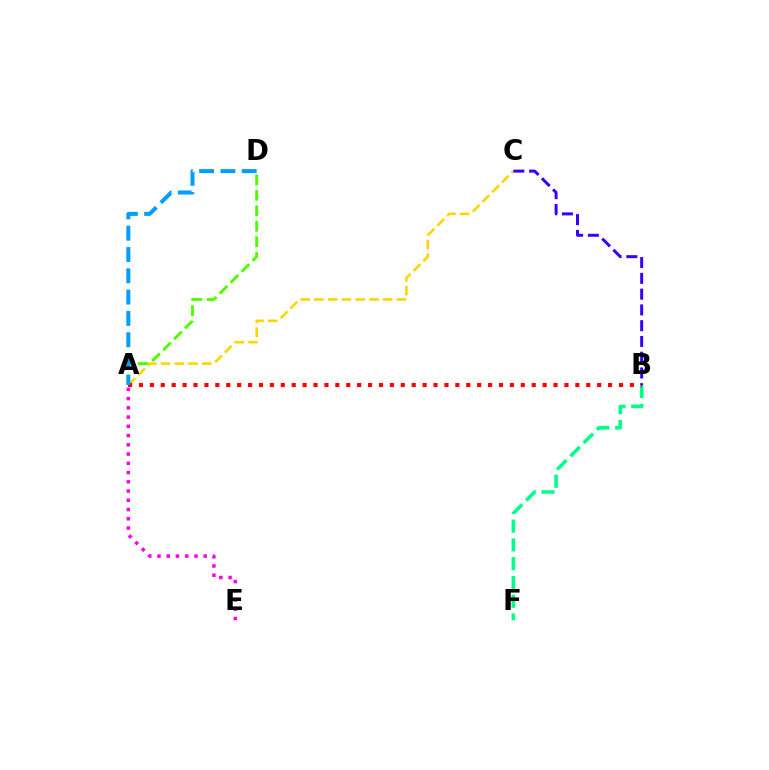{('A', 'D'): [{'color': '#4fff00', 'line_style': 'dashed', 'thickness': 2.1}, {'color': '#009eff', 'line_style': 'dashed', 'thickness': 2.89}], ('B', 'F'): [{'color': '#00ff86', 'line_style': 'dashed', 'thickness': 2.55}], ('A', 'C'): [{'color': '#ffd500', 'line_style': 'dashed', 'thickness': 1.87}], ('A', 'B'): [{'color': '#ff0000', 'line_style': 'dotted', 'thickness': 2.96}], ('A', 'E'): [{'color': '#ff00ed', 'line_style': 'dotted', 'thickness': 2.51}], ('B', 'C'): [{'color': '#3700ff', 'line_style': 'dashed', 'thickness': 2.14}]}